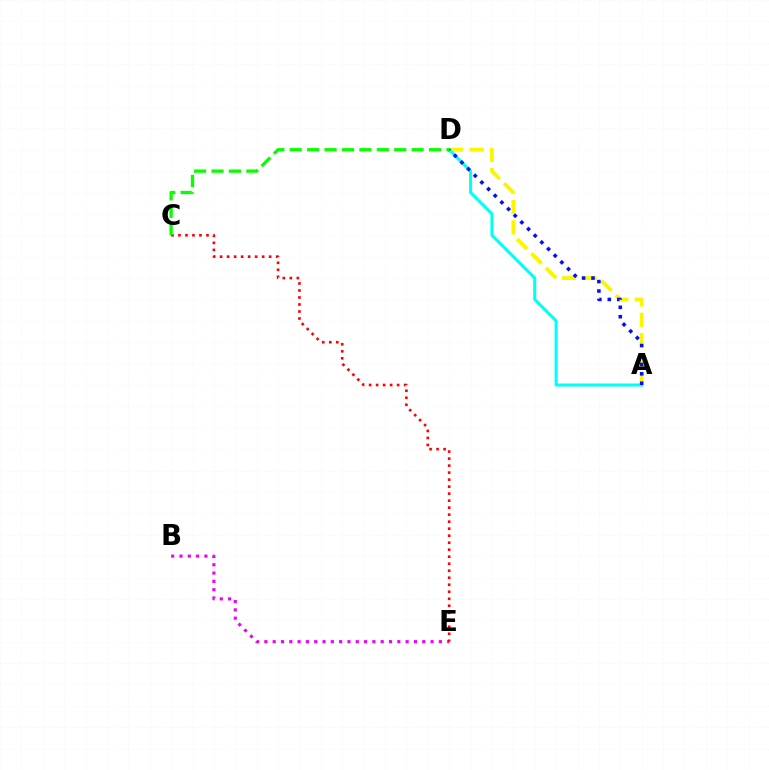{('B', 'E'): [{'color': '#ee00ff', 'line_style': 'dotted', 'thickness': 2.26}], ('A', 'D'): [{'color': '#fcf500', 'line_style': 'dashed', 'thickness': 2.77}, {'color': '#00fff6', 'line_style': 'solid', 'thickness': 2.2}, {'color': '#0010ff', 'line_style': 'dotted', 'thickness': 2.56}], ('C', 'E'): [{'color': '#ff0000', 'line_style': 'dotted', 'thickness': 1.9}], ('C', 'D'): [{'color': '#08ff00', 'line_style': 'dashed', 'thickness': 2.37}]}